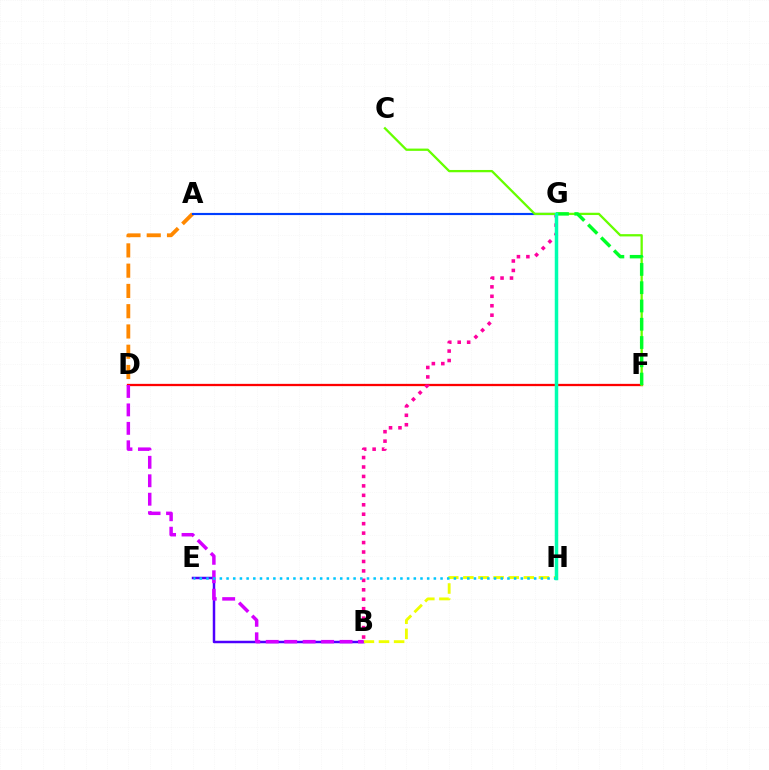{('D', 'F'): [{'color': '#ff0000', 'line_style': 'solid', 'thickness': 1.64}], ('B', 'E'): [{'color': '#4f00ff', 'line_style': 'solid', 'thickness': 1.79}], ('A', 'D'): [{'color': '#ff8800', 'line_style': 'dashed', 'thickness': 2.75}], ('A', 'G'): [{'color': '#003fff', 'line_style': 'solid', 'thickness': 1.55}], ('B', 'H'): [{'color': '#eeff00', 'line_style': 'dashed', 'thickness': 2.05}], ('B', 'G'): [{'color': '#ff00a0', 'line_style': 'dotted', 'thickness': 2.57}], ('B', 'D'): [{'color': '#d600ff', 'line_style': 'dashed', 'thickness': 2.51}], ('C', 'F'): [{'color': '#66ff00', 'line_style': 'solid', 'thickness': 1.64}], ('F', 'G'): [{'color': '#00ff27', 'line_style': 'dashed', 'thickness': 2.48}], ('E', 'H'): [{'color': '#00c7ff', 'line_style': 'dotted', 'thickness': 1.82}], ('G', 'H'): [{'color': '#00ffaf', 'line_style': 'solid', 'thickness': 2.51}]}